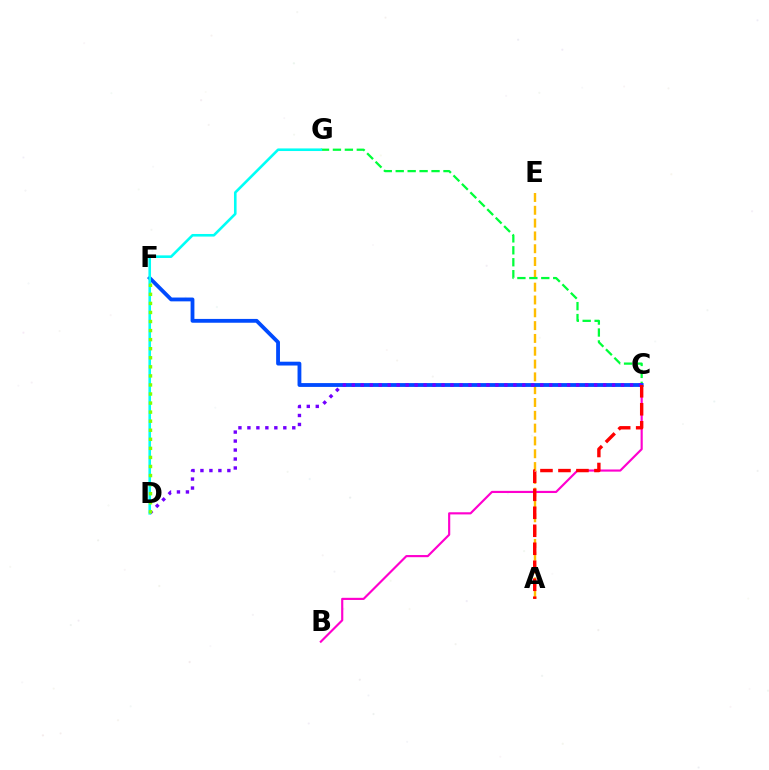{('A', 'E'): [{'color': '#ffbd00', 'line_style': 'dashed', 'thickness': 1.74}], ('B', 'C'): [{'color': '#ff00cf', 'line_style': 'solid', 'thickness': 1.55}], ('C', 'G'): [{'color': '#00ff39', 'line_style': 'dashed', 'thickness': 1.62}], ('C', 'F'): [{'color': '#004bff', 'line_style': 'solid', 'thickness': 2.75}], ('C', 'D'): [{'color': '#7200ff', 'line_style': 'dotted', 'thickness': 2.44}], ('A', 'C'): [{'color': '#ff0000', 'line_style': 'dashed', 'thickness': 2.44}], ('D', 'G'): [{'color': '#00fff6', 'line_style': 'solid', 'thickness': 1.87}], ('D', 'F'): [{'color': '#84ff00', 'line_style': 'dotted', 'thickness': 2.46}]}